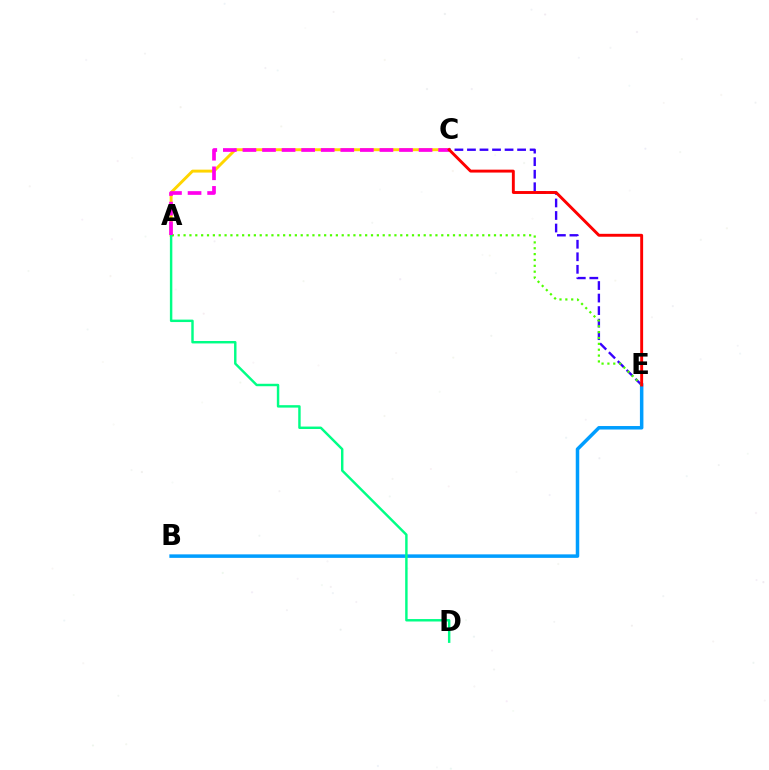{('B', 'E'): [{'color': '#009eff', 'line_style': 'solid', 'thickness': 2.52}], ('A', 'C'): [{'color': '#ffd500', 'line_style': 'solid', 'thickness': 2.11}, {'color': '#ff00ed', 'line_style': 'dashed', 'thickness': 2.66}], ('C', 'E'): [{'color': '#3700ff', 'line_style': 'dashed', 'thickness': 1.7}, {'color': '#ff0000', 'line_style': 'solid', 'thickness': 2.09}], ('A', 'E'): [{'color': '#4fff00', 'line_style': 'dotted', 'thickness': 1.59}], ('A', 'D'): [{'color': '#00ff86', 'line_style': 'solid', 'thickness': 1.76}]}